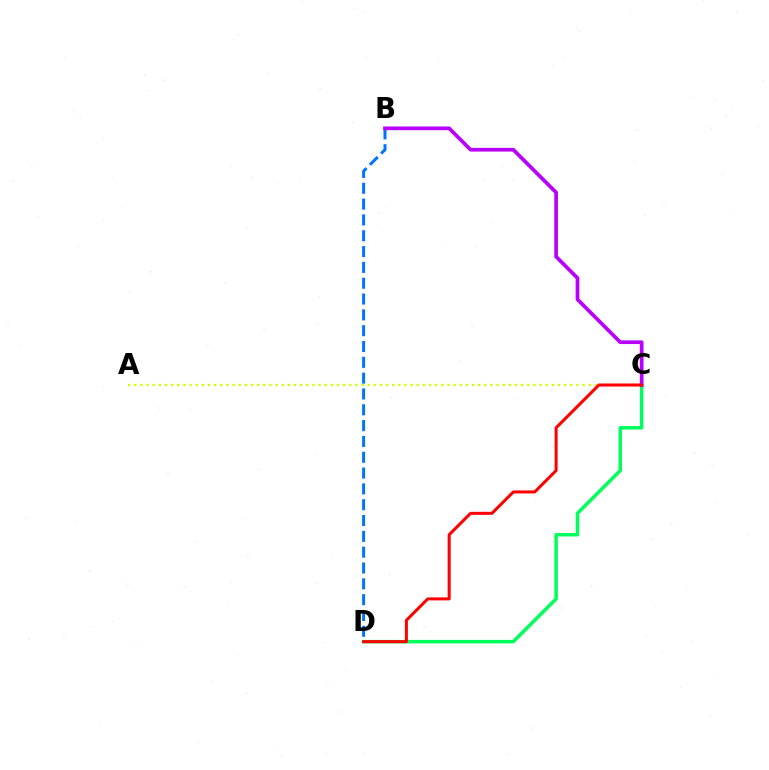{('B', 'D'): [{'color': '#0074ff', 'line_style': 'dashed', 'thickness': 2.15}], ('C', 'D'): [{'color': '#00ff5c', 'line_style': 'solid', 'thickness': 2.52}, {'color': '#ff0000', 'line_style': 'solid', 'thickness': 2.18}], ('A', 'C'): [{'color': '#d1ff00', 'line_style': 'dotted', 'thickness': 1.67}], ('B', 'C'): [{'color': '#b900ff', 'line_style': 'solid', 'thickness': 2.66}]}